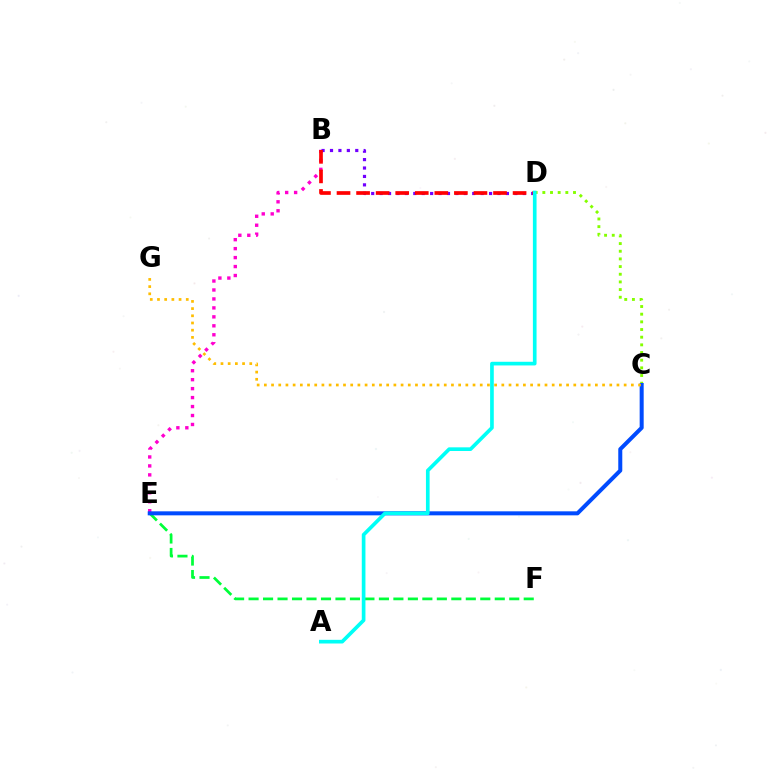{('E', 'F'): [{'color': '#00ff39', 'line_style': 'dashed', 'thickness': 1.97}], ('B', 'E'): [{'color': '#ff00cf', 'line_style': 'dotted', 'thickness': 2.43}], ('C', 'D'): [{'color': '#84ff00', 'line_style': 'dotted', 'thickness': 2.08}], ('B', 'D'): [{'color': '#7200ff', 'line_style': 'dotted', 'thickness': 2.29}, {'color': '#ff0000', 'line_style': 'dashed', 'thickness': 2.66}], ('C', 'E'): [{'color': '#004bff', 'line_style': 'solid', 'thickness': 2.89}], ('A', 'D'): [{'color': '#00fff6', 'line_style': 'solid', 'thickness': 2.64}], ('C', 'G'): [{'color': '#ffbd00', 'line_style': 'dotted', 'thickness': 1.96}]}